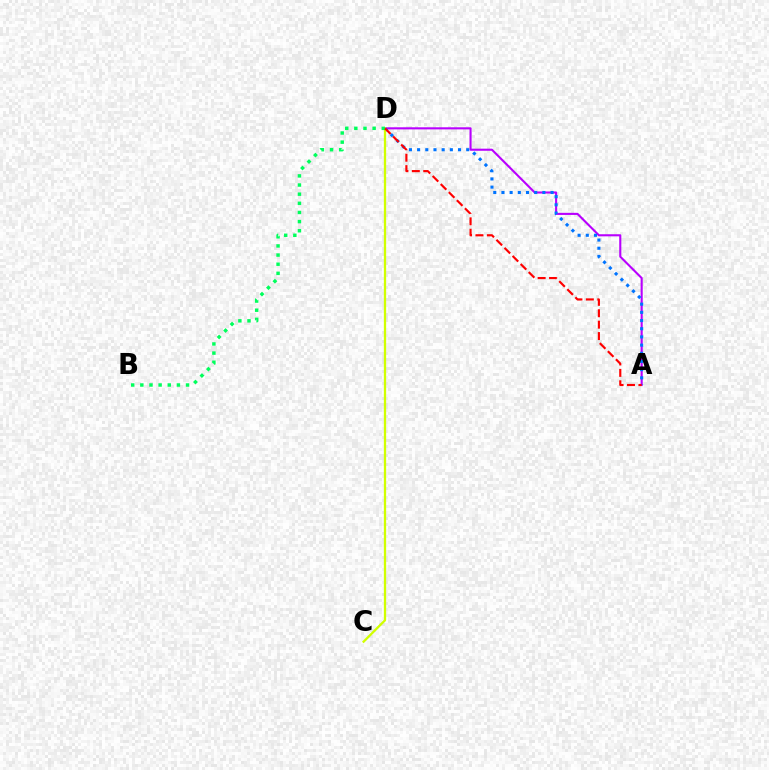{('A', 'D'): [{'color': '#b900ff', 'line_style': 'solid', 'thickness': 1.51}, {'color': '#0074ff', 'line_style': 'dotted', 'thickness': 2.22}, {'color': '#ff0000', 'line_style': 'dashed', 'thickness': 1.55}], ('C', 'D'): [{'color': '#d1ff00', 'line_style': 'solid', 'thickness': 1.65}], ('B', 'D'): [{'color': '#00ff5c', 'line_style': 'dotted', 'thickness': 2.48}]}